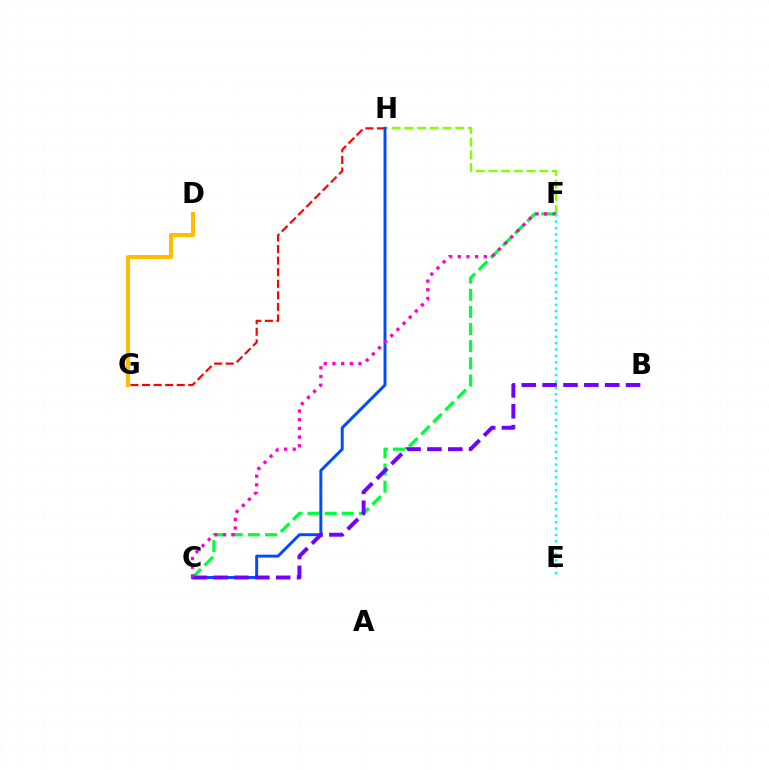{('F', 'H'): [{'color': '#84ff00', 'line_style': 'dashed', 'thickness': 1.73}], ('G', 'H'): [{'color': '#ff0000', 'line_style': 'dashed', 'thickness': 1.57}], ('C', 'F'): [{'color': '#00ff39', 'line_style': 'dashed', 'thickness': 2.33}, {'color': '#ff00cf', 'line_style': 'dotted', 'thickness': 2.36}], ('D', 'G'): [{'color': '#ffbd00', 'line_style': 'solid', 'thickness': 2.91}], ('C', 'H'): [{'color': '#004bff', 'line_style': 'solid', 'thickness': 2.12}], ('B', 'C'): [{'color': '#7200ff', 'line_style': 'dashed', 'thickness': 2.83}], ('E', 'F'): [{'color': '#00fff6', 'line_style': 'dotted', 'thickness': 1.74}]}